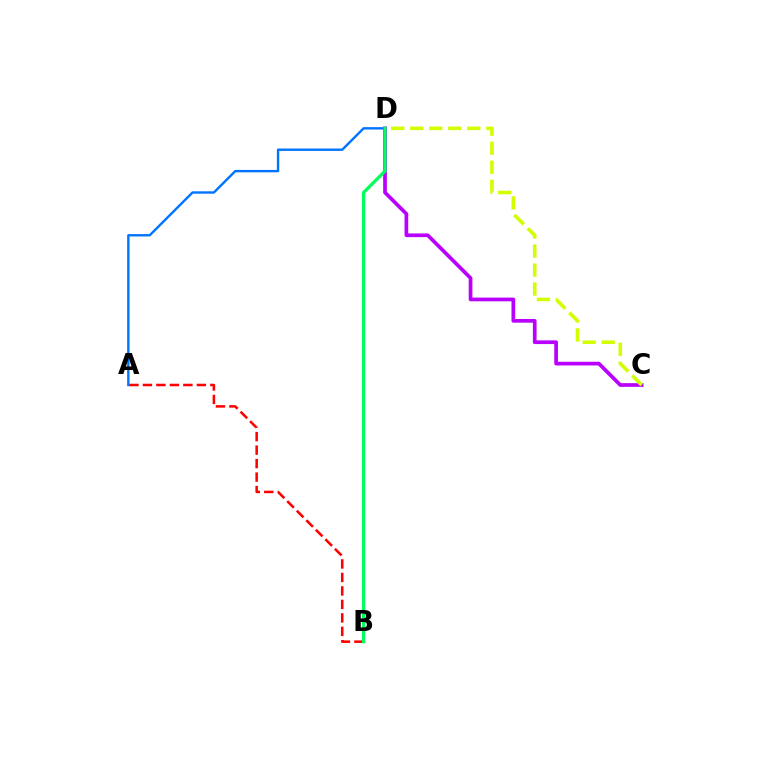{('A', 'D'): [{'color': '#0074ff', 'line_style': 'solid', 'thickness': 1.72}], ('C', 'D'): [{'color': '#b900ff', 'line_style': 'solid', 'thickness': 2.67}, {'color': '#d1ff00', 'line_style': 'dashed', 'thickness': 2.58}], ('A', 'B'): [{'color': '#ff0000', 'line_style': 'dashed', 'thickness': 1.83}], ('B', 'D'): [{'color': '#00ff5c', 'line_style': 'solid', 'thickness': 2.32}]}